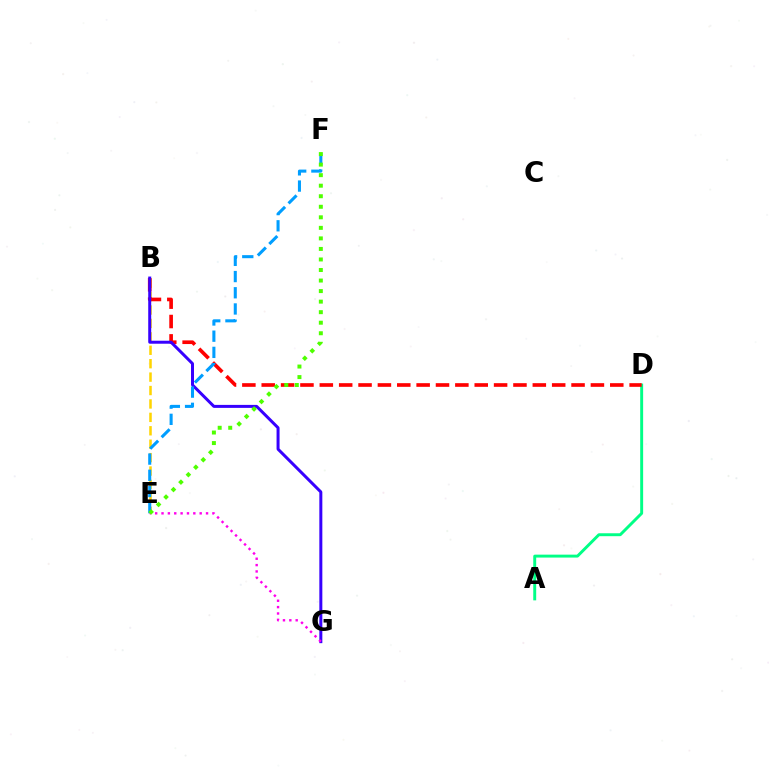{('A', 'D'): [{'color': '#00ff86', 'line_style': 'solid', 'thickness': 2.11}], ('B', 'E'): [{'color': '#ffd500', 'line_style': 'dashed', 'thickness': 1.82}], ('B', 'D'): [{'color': '#ff0000', 'line_style': 'dashed', 'thickness': 2.63}], ('B', 'G'): [{'color': '#3700ff', 'line_style': 'solid', 'thickness': 2.16}], ('E', 'F'): [{'color': '#009eff', 'line_style': 'dashed', 'thickness': 2.2}, {'color': '#4fff00', 'line_style': 'dotted', 'thickness': 2.86}], ('E', 'G'): [{'color': '#ff00ed', 'line_style': 'dotted', 'thickness': 1.73}]}